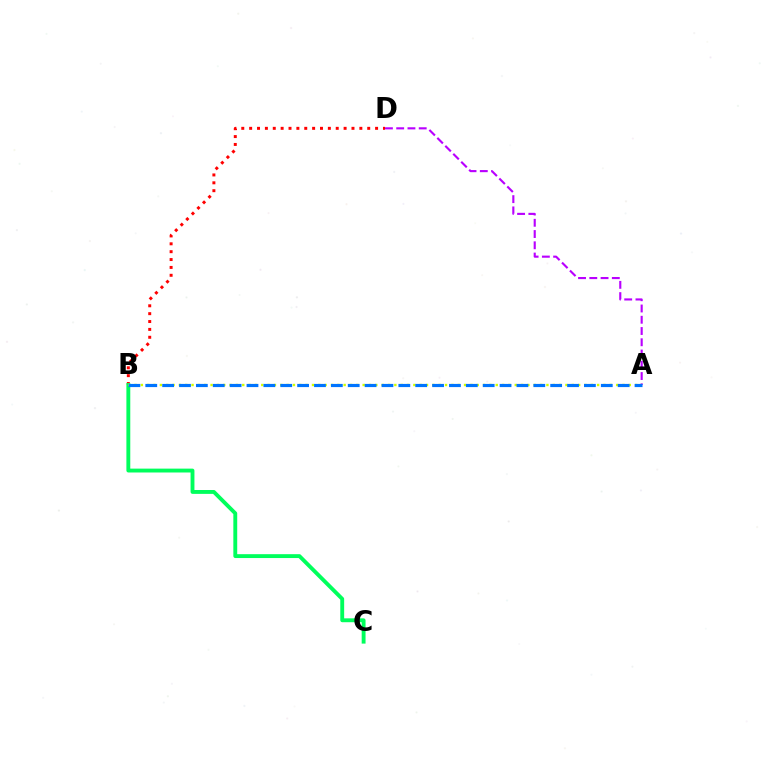{('B', 'D'): [{'color': '#ff0000', 'line_style': 'dotted', 'thickness': 2.14}], ('B', 'C'): [{'color': '#00ff5c', 'line_style': 'solid', 'thickness': 2.79}], ('A', 'D'): [{'color': '#b900ff', 'line_style': 'dashed', 'thickness': 1.53}], ('A', 'B'): [{'color': '#d1ff00', 'line_style': 'dotted', 'thickness': 1.72}, {'color': '#0074ff', 'line_style': 'dashed', 'thickness': 2.29}]}